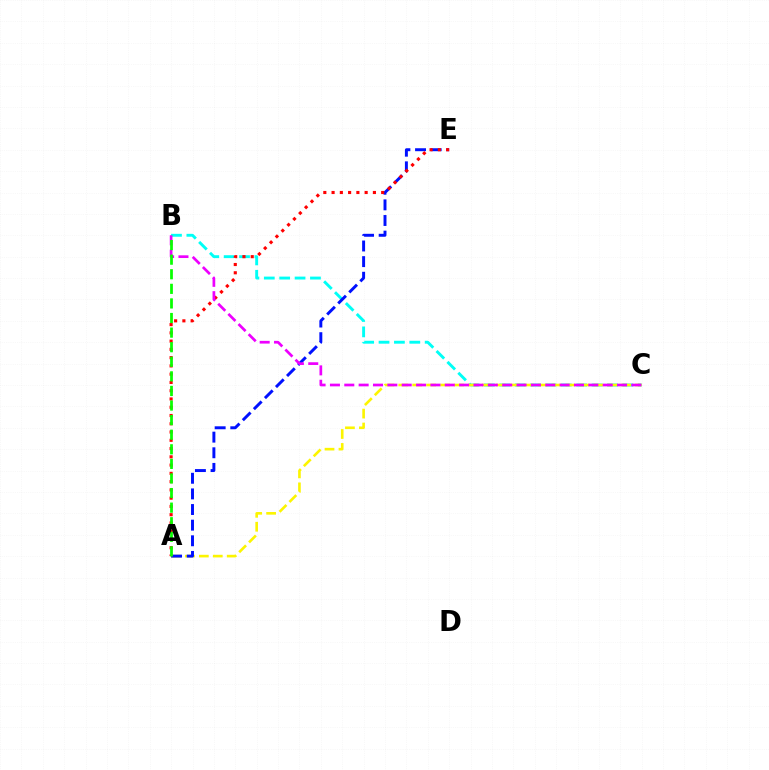{('B', 'C'): [{'color': '#00fff6', 'line_style': 'dashed', 'thickness': 2.09}, {'color': '#ee00ff', 'line_style': 'dashed', 'thickness': 1.95}], ('A', 'C'): [{'color': '#fcf500', 'line_style': 'dashed', 'thickness': 1.89}], ('A', 'E'): [{'color': '#0010ff', 'line_style': 'dashed', 'thickness': 2.12}, {'color': '#ff0000', 'line_style': 'dotted', 'thickness': 2.25}], ('A', 'B'): [{'color': '#08ff00', 'line_style': 'dashed', 'thickness': 1.98}]}